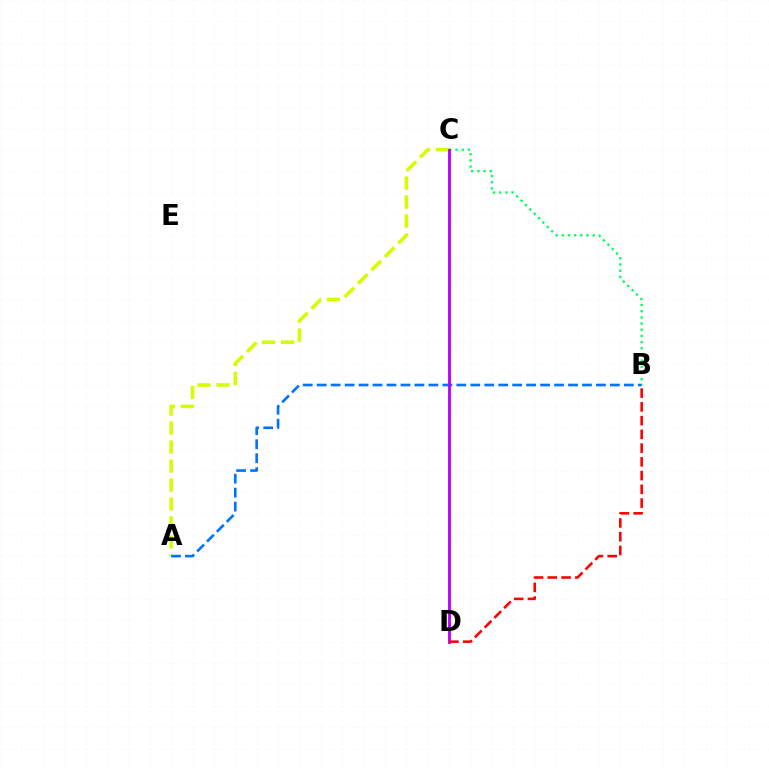{('A', 'C'): [{'color': '#d1ff00', 'line_style': 'dashed', 'thickness': 2.58}], ('B', 'C'): [{'color': '#00ff5c', 'line_style': 'dotted', 'thickness': 1.68}], ('A', 'B'): [{'color': '#0074ff', 'line_style': 'dashed', 'thickness': 1.9}], ('C', 'D'): [{'color': '#b900ff', 'line_style': 'solid', 'thickness': 2.05}], ('B', 'D'): [{'color': '#ff0000', 'line_style': 'dashed', 'thickness': 1.87}]}